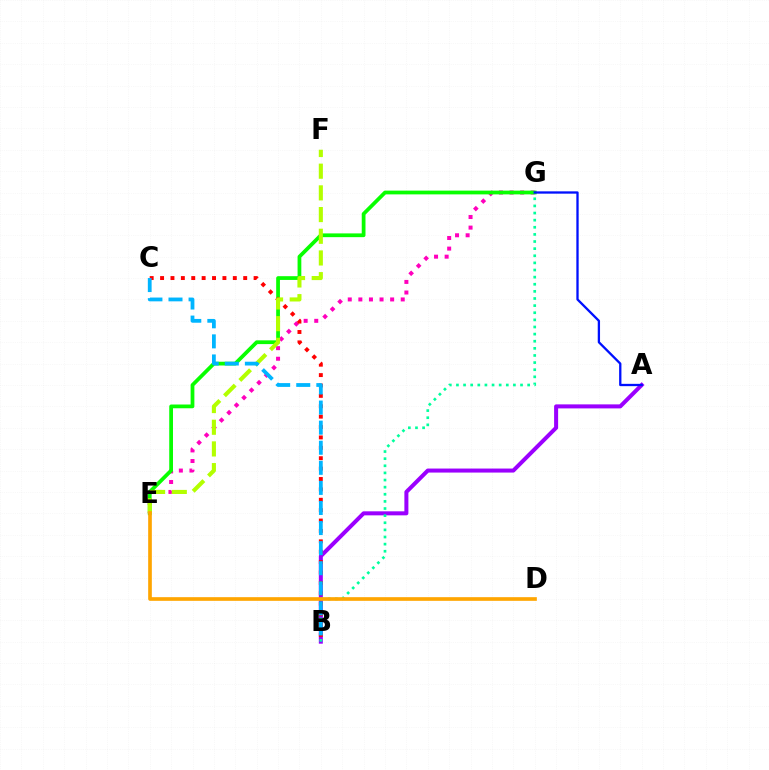{('A', 'B'): [{'color': '#9b00ff', 'line_style': 'solid', 'thickness': 2.89}], ('E', 'G'): [{'color': '#ff00bd', 'line_style': 'dotted', 'thickness': 2.88}, {'color': '#08ff00', 'line_style': 'solid', 'thickness': 2.7}], ('B', 'C'): [{'color': '#ff0000', 'line_style': 'dotted', 'thickness': 2.82}, {'color': '#00b5ff', 'line_style': 'dashed', 'thickness': 2.73}], ('E', 'F'): [{'color': '#b3ff00', 'line_style': 'dashed', 'thickness': 2.95}], ('B', 'G'): [{'color': '#00ff9d', 'line_style': 'dotted', 'thickness': 1.93}], ('A', 'G'): [{'color': '#0010ff', 'line_style': 'solid', 'thickness': 1.66}], ('D', 'E'): [{'color': '#ffa500', 'line_style': 'solid', 'thickness': 2.64}]}